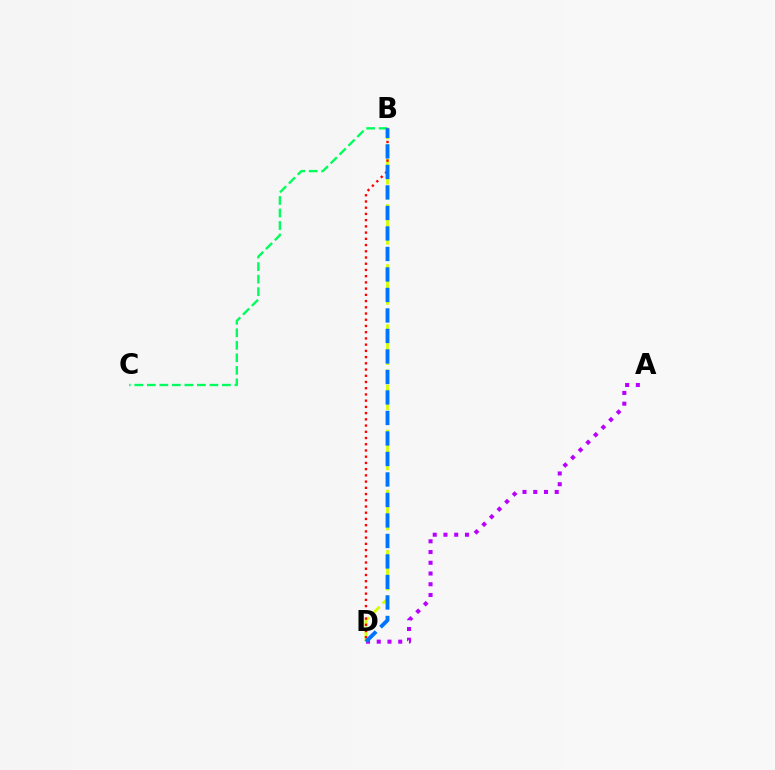{('B', 'C'): [{'color': '#00ff5c', 'line_style': 'dashed', 'thickness': 1.7}], ('A', 'D'): [{'color': '#b900ff', 'line_style': 'dotted', 'thickness': 2.92}], ('B', 'D'): [{'color': '#d1ff00', 'line_style': 'dashed', 'thickness': 2.04}, {'color': '#ff0000', 'line_style': 'dotted', 'thickness': 1.69}, {'color': '#0074ff', 'line_style': 'dashed', 'thickness': 2.79}]}